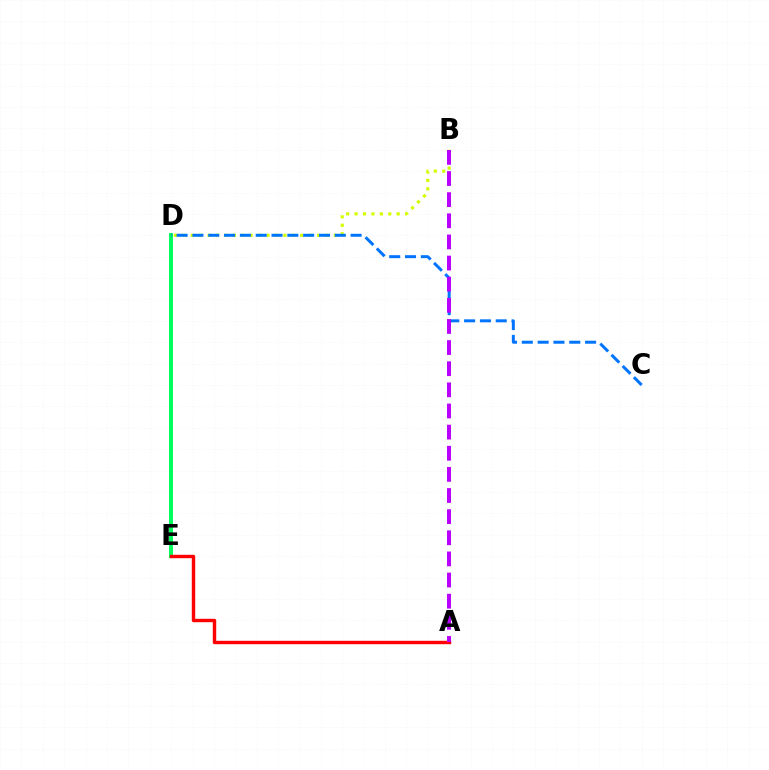{('B', 'D'): [{'color': '#d1ff00', 'line_style': 'dotted', 'thickness': 2.29}], ('D', 'E'): [{'color': '#00ff5c', 'line_style': 'solid', 'thickness': 2.85}], ('C', 'D'): [{'color': '#0074ff', 'line_style': 'dashed', 'thickness': 2.15}], ('A', 'E'): [{'color': '#ff0000', 'line_style': 'solid', 'thickness': 2.46}], ('A', 'B'): [{'color': '#b900ff', 'line_style': 'dashed', 'thickness': 2.87}]}